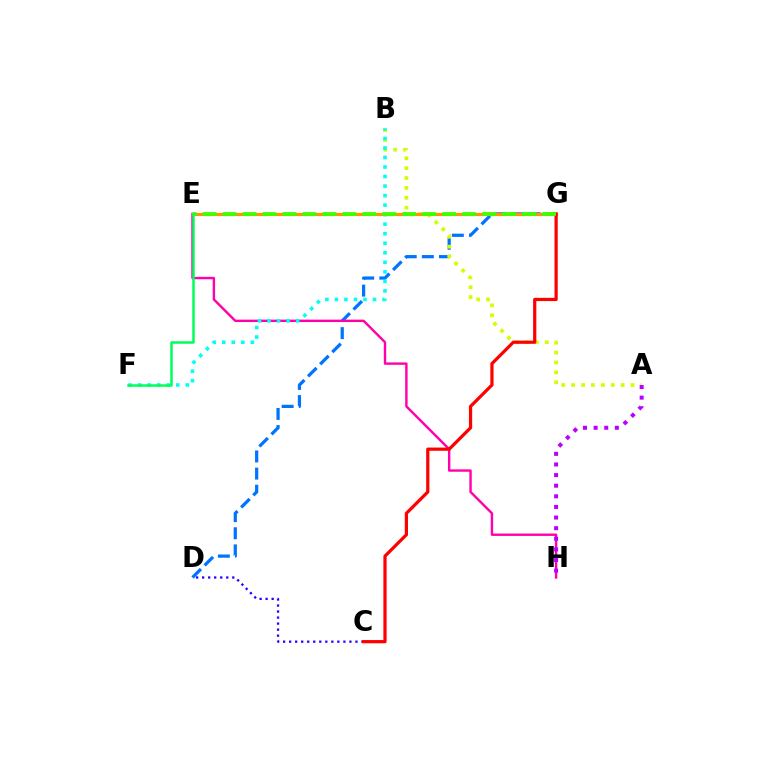{('D', 'G'): [{'color': '#0074ff', 'line_style': 'dashed', 'thickness': 2.33}], ('E', 'H'): [{'color': '#ff00ac', 'line_style': 'solid', 'thickness': 1.73}], ('C', 'D'): [{'color': '#2500ff', 'line_style': 'dotted', 'thickness': 1.64}], ('A', 'B'): [{'color': '#d1ff00', 'line_style': 'dotted', 'thickness': 2.69}], ('A', 'H'): [{'color': '#b900ff', 'line_style': 'dotted', 'thickness': 2.88}], ('B', 'F'): [{'color': '#00fff6', 'line_style': 'dotted', 'thickness': 2.59}], ('E', 'G'): [{'color': '#ff9400', 'line_style': 'solid', 'thickness': 2.28}, {'color': '#3dff00', 'line_style': 'dashed', 'thickness': 2.71}], ('C', 'G'): [{'color': '#ff0000', 'line_style': 'solid', 'thickness': 2.32}], ('E', 'F'): [{'color': '#00ff5c', 'line_style': 'solid', 'thickness': 1.81}]}